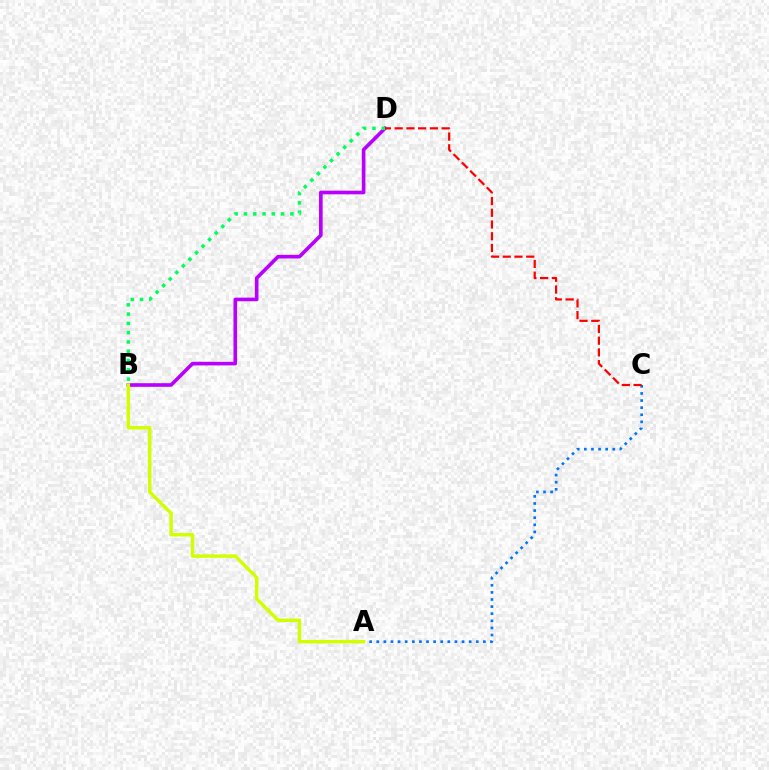{('A', 'C'): [{'color': '#0074ff', 'line_style': 'dotted', 'thickness': 1.93}], ('B', 'D'): [{'color': '#b900ff', 'line_style': 'solid', 'thickness': 2.61}, {'color': '#00ff5c', 'line_style': 'dotted', 'thickness': 2.52}], ('A', 'B'): [{'color': '#d1ff00', 'line_style': 'solid', 'thickness': 2.47}], ('C', 'D'): [{'color': '#ff0000', 'line_style': 'dashed', 'thickness': 1.6}]}